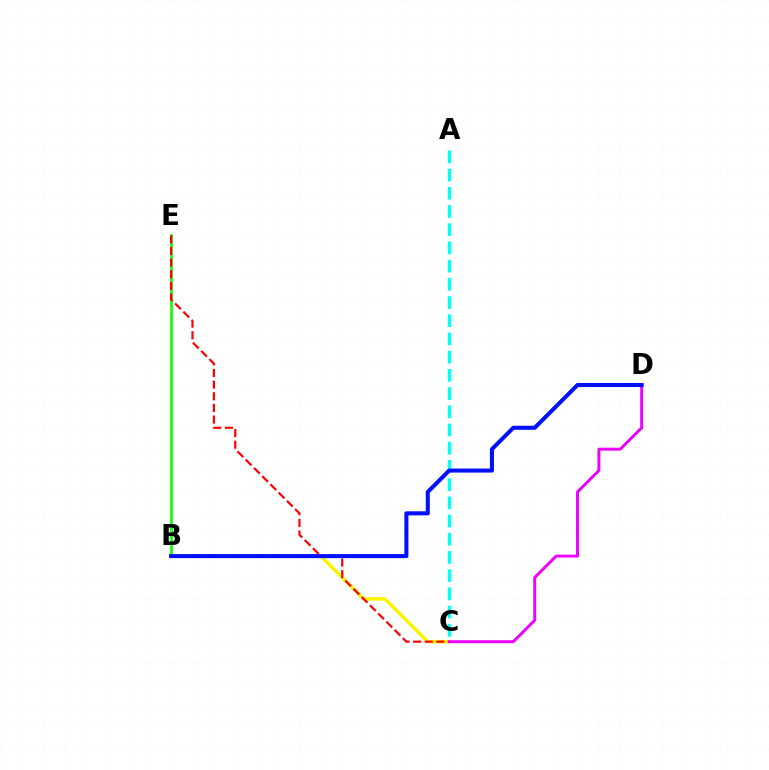{('B', 'C'): [{'color': '#fcf500', 'line_style': 'solid', 'thickness': 2.52}], ('B', 'E'): [{'color': '#08ff00', 'line_style': 'solid', 'thickness': 1.89}], ('A', 'C'): [{'color': '#00fff6', 'line_style': 'dashed', 'thickness': 2.47}], ('C', 'E'): [{'color': '#ff0000', 'line_style': 'dashed', 'thickness': 1.58}], ('C', 'D'): [{'color': '#ee00ff', 'line_style': 'solid', 'thickness': 2.12}], ('B', 'D'): [{'color': '#0010ff', 'line_style': 'solid', 'thickness': 2.91}]}